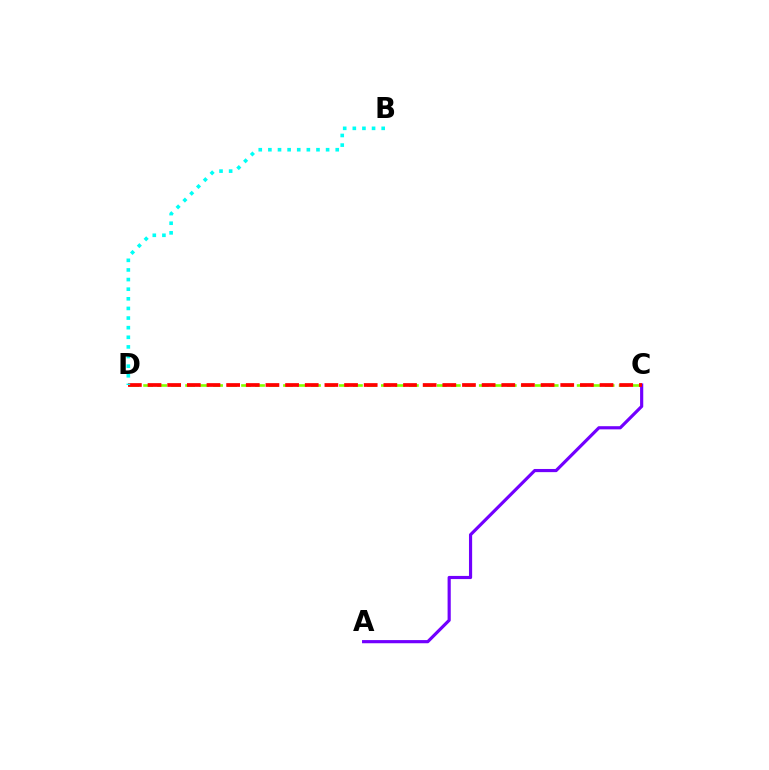{('C', 'D'): [{'color': '#84ff00', 'line_style': 'dashed', 'thickness': 1.9}, {'color': '#ff0000', 'line_style': 'dashed', 'thickness': 2.67}], ('A', 'C'): [{'color': '#7200ff', 'line_style': 'solid', 'thickness': 2.28}], ('B', 'D'): [{'color': '#00fff6', 'line_style': 'dotted', 'thickness': 2.61}]}